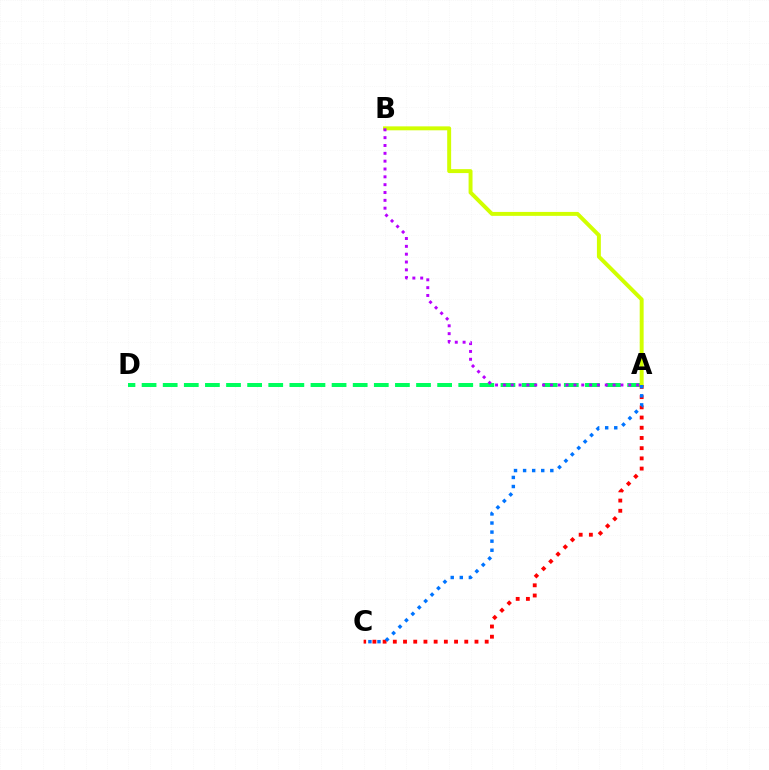{('A', 'D'): [{'color': '#00ff5c', 'line_style': 'dashed', 'thickness': 2.87}], ('A', 'B'): [{'color': '#d1ff00', 'line_style': 'solid', 'thickness': 2.84}, {'color': '#b900ff', 'line_style': 'dotted', 'thickness': 2.13}], ('A', 'C'): [{'color': '#ff0000', 'line_style': 'dotted', 'thickness': 2.77}, {'color': '#0074ff', 'line_style': 'dotted', 'thickness': 2.47}]}